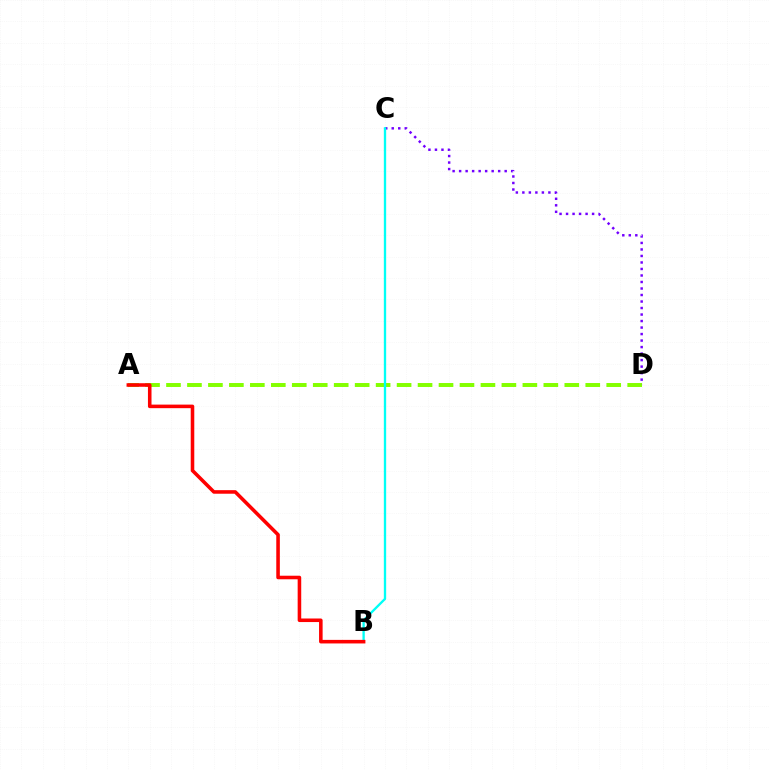{('A', 'D'): [{'color': '#84ff00', 'line_style': 'dashed', 'thickness': 2.85}], ('C', 'D'): [{'color': '#7200ff', 'line_style': 'dotted', 'thickness': 1.77}], ('B', 'C'): [{'color': '#00fff6', 'line_style': 'solid', 'thickness': 1.68}], ('A', 'B'): [{'color': '#ff0000', 'line_style': 'solid', 'thickness': 2.57}]}